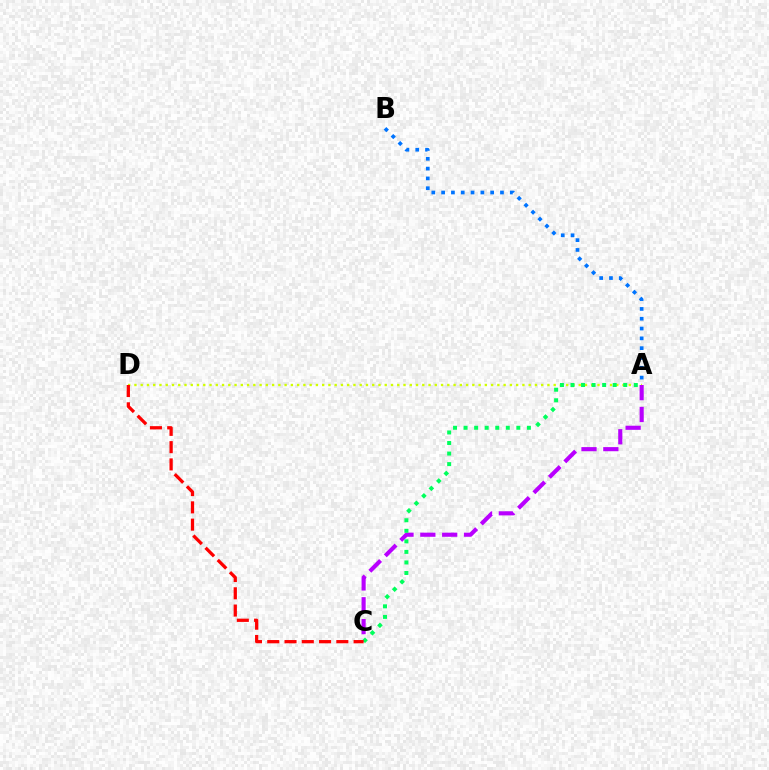{('A', 'D'): [{'color': '#d1ff00', 'line_style': 'dotted', 'thickness': 1.7}], ('A', 'B'): [{'color': '#0074ff', 'line_style': 'dotted', 'thickness': 2.67}], ('A', 'C'): [{'color': '#b900ff', 'line_style': 'dashed', 'thickness': 2.97}, {'color': '#00ff5c', 'line_style': 'dotted', 'thickness': 2.87}], ('C', 'D'): [{'color': '#ff0000', 'line_style': 'dashed', 'thickness': 2.35}]}